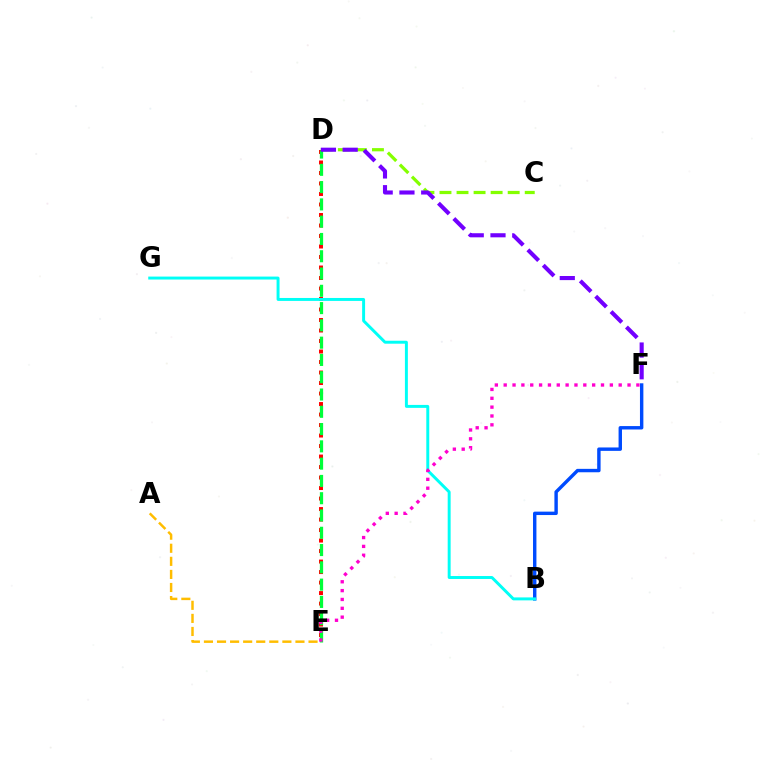{('D', 'E'): [{'color': '#ff0000', 'line_style': 'dotted', 'thickness': 2.85}, {'color': '#00ff39', 'line_style': 'dashed', 'thickness': 2.35}], ('C', 'D'): [{'color': '#84ff00', 'line_style': 'dashed', 'thickness': 2.32}], ('A', 'E'): [{'color': '#ffbd00', 'line_style': 'dashed', 'thickness': 1.78}], ('D', 'F'): [{'color': '#7200ff', 'line_style': 'dashed', 'thickness': 2.96}], ('B', 'F'): [{'color': '#004bff', 'line_style': 'solid', 'thickness': 2.46}], ('B', 'G'): [{'color': '#00fff6', 'line_style': 'solid', 'thickness': 2.12}], ('E', 'F'): [{'color': '#ff00cf', 'line_style': 'dotted', 'thickness': 2.4}]}